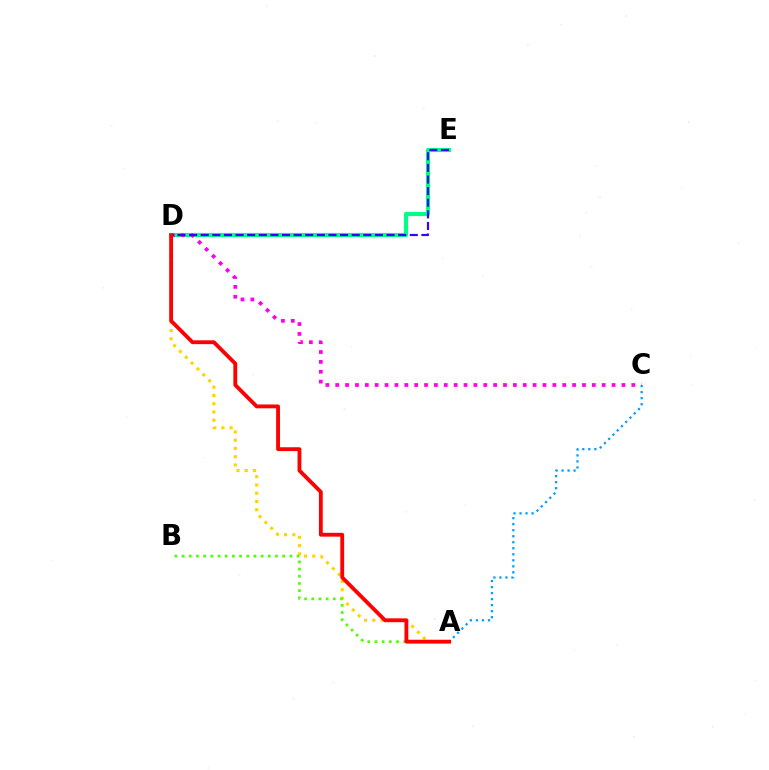{('A', 'D'): [{'color': '#ffd500', 'line_style': 'dotted', 'thickness': 2.25}, {'color': '#ff0000', 'line_style': 'solid', 'thickness': 2.76}], ('D', 'E'): [{'color': '#00ff86', 'line_style': 'solid', 'thickness': 2.99}, {'color': '#3700ff', 'line_style': 'dashed', 'thickness': 1.58}], ('A', 'B'): [{'color': '#4fff00', 'line_style': 'dotted', 'thickness': 1.95}], ('C', 'D'): [{'color': '#ff00ed', 'line_style': 'dotted', 'thickness': 2.68}], ('A', 'C'): [{'color': '#009eff', 'line_style': 'dotted', 'thickness': 1.64}]}